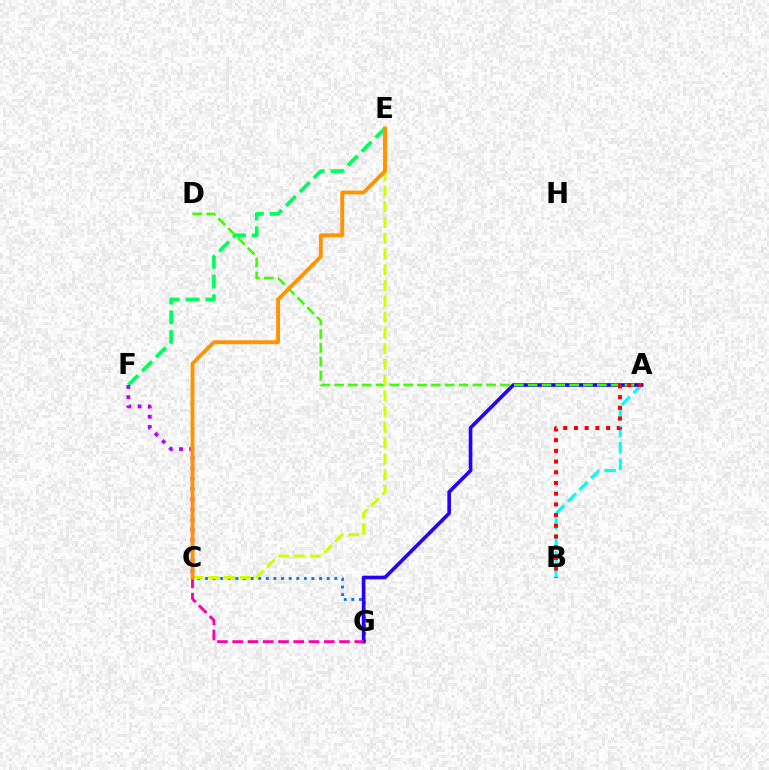{('E', 'F'): [{'color': '#00ff5c', 'line_style': 'dashed', 'thickness': 2.67}], ('C', 'G'): [{'color': '#0074ff', 'line_style': 'dotted', 'thickness': 2.07}, {'color': '#ff00ac', 'line_style': 'dashed', 'thickness': 2.07}], ('A', 'B'): [{'color': '#00fff6', 'line_style': 'dashed', 'thickness': 2.24}, {'color': '#ff0000', 'line_style': 'dotted', 'thickness': 2.91}], ('A', 'G'): [{'color': '#2500ff', 'line_style': 'solid', 'thickness': 2.62}], ('A', 'D'): [{'color': '#3dff00', 'line_style': 'dashed', 'thickness': 1.88}], ('C', 'F'): [{'color': '#b900ff', 'line_style': 'dotted', 'thickness': 2.78}], ('C', 'E'): [{'color': '#d1ff00', 'line_style': 'dashed', 'thickness': 2.14}, {'color': '#ff9400', 'line_style': 'solid', 'thickness': 2.79}]}